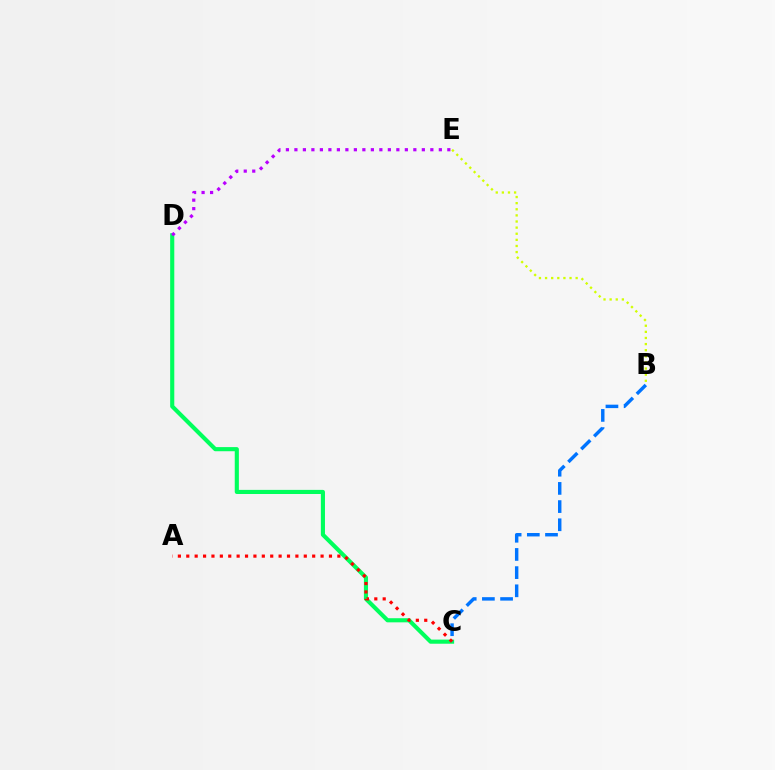{('C', 'D'): [{'color': '#00ff5c', 'line_style': 'solid', 'thickness': 2.97}], ('A', 'C'): [{'color': '#ff0000', 'line_style': 'dotted', 'thickness': 2.28}], ('B', 'C'): [{'color': '#0074ff', 'line_style': 'dashed', 'thickness': 2.47}], ('B', 'E'): [{'color': '#d1ff00', 'line_style': 'dotted', 'thickness': 1.66}], ('D', 'E'): [{'color': '#b900ff', 'line_style': 'dotted', 'thickness': 2.31}]}